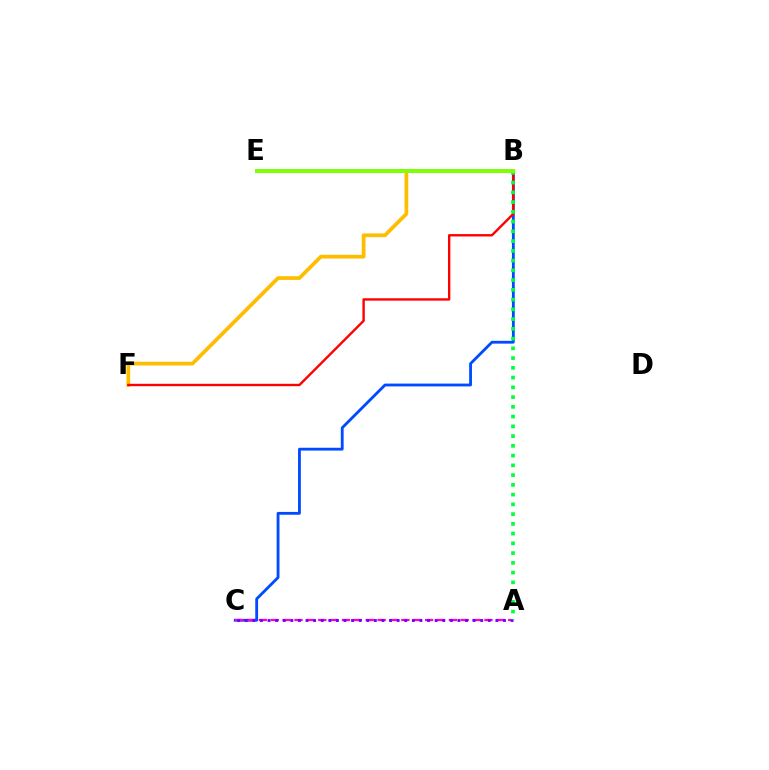{('B', 'C'): [{'color': '#004bff', 'line_style': 'solid', 'thickness': 2.03}], ('B', 'F'): [{'color': '#ffbd00', 'line_style': 'solid', 'thickness': 2.69}, {'color': '#ff0000', 'line_style': 'solid', 'thickness': 1.71}], ('A', 'C'): [{'color': '#ff00cf', 'line_style': 'dashed', 'thickness': 1.61}, {'color': '#7200ff', 'line_style': 'dotted', 'thickness': 2.06}], ('A', 'B'): [{'color': '#00ff39', 'line_style': 'dotted', 'thickness': 2.65}], ('B', 'E'): [{'color': '#00fff6', 'line_style': 'solid', 'thickness': 2.81}, {'color': '#84ff00', 'line_style': 'solid', 'thickness': 2.75}]}